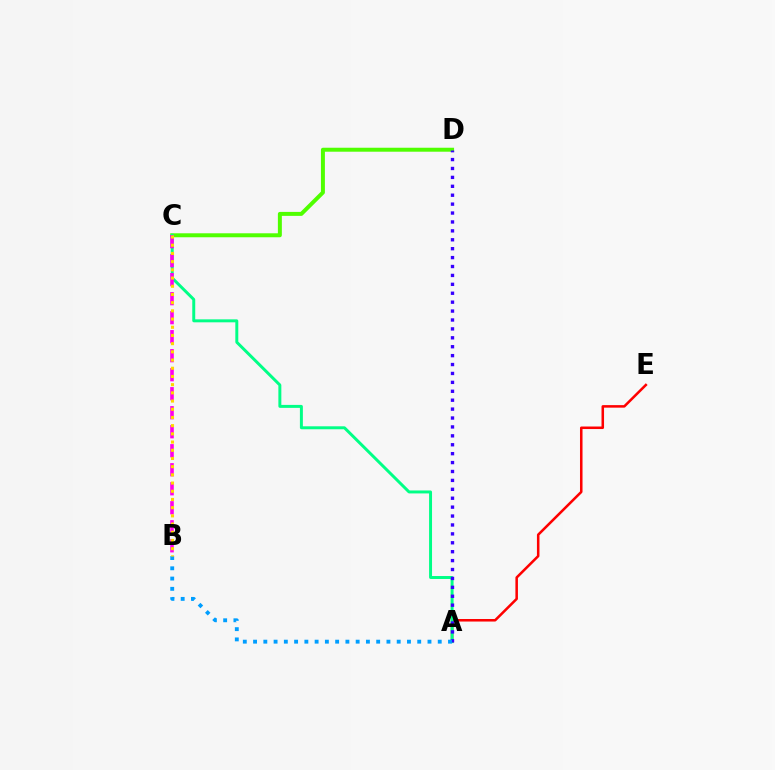{('A', 'E'): [{'color': '#ff0000', 'line_style': 'solid', 'thickness': 1.82}], ('C', 'D'): [{'color': '#4fff00', 'line_style': 'solid', 'thickness': 2.86}], ('A', 'C'): [{'color': '#00ff86', 'line_style': 'solid', 'thickness': 2.13}], ('A', 'D'): [{'color': '#3700ff', 'line_style': 'dotted', 'thickness': 2.42}], ('B', 'C'): [{'color': '#ff00ed', 'line_style': 'dashed', 'thickness': 2.58}, {'color': '#ffd500', 'line_style': 'dotted', 'thickness': 2.23}], ('A', 'B'): [{'color': '#009eff', 'line_style': 'dotted', 'thickness': 2.79}]}